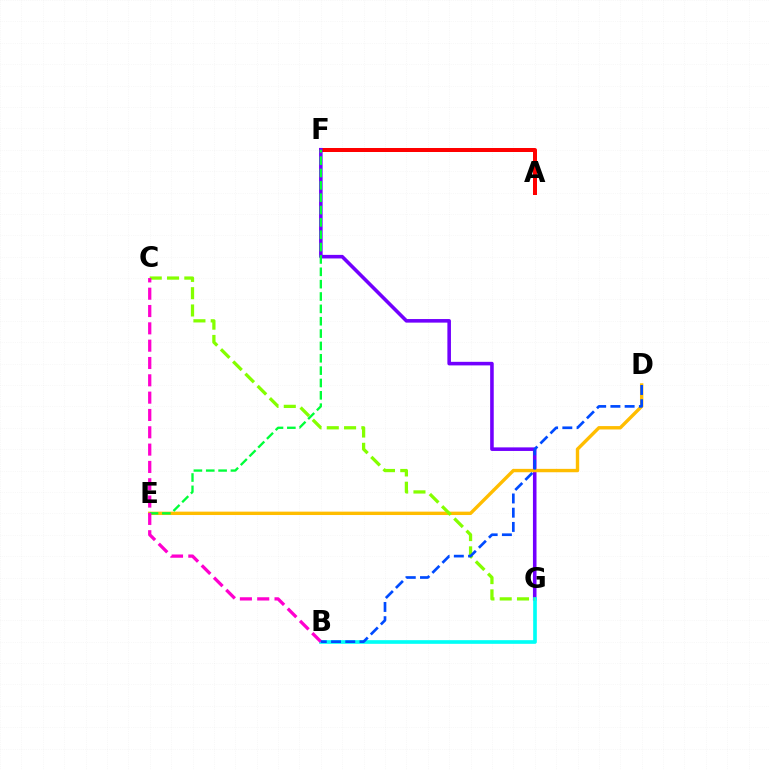{('A', 'F'): [{'color': '#ff0000', 'line_style': 'solid', 'thickness': 2.88}], ('F', 'G'): [{'color': '#7200ff', 'line_style': 'solid', 'thickness': 2.57}], ('D', 'E'): [{'color': '#ffbd00', 'line_style': 'solid', 'thickness': 2.44}], ('E', 'F'): [{'color': '#00ff39', 'line_style': 'dashed', 'thickness': 1.68}], ('B', 'G'): [{'color': '#00fff6', 'line_style': 'solid', 'thickness': 2.63}], ('C', 'G'): [{'color': '#84ff00', 'line_style': 'dashed', 'thickness': 2.35}], ('B', 'C'): [{'color': '#ff00cf', 'line_style': 'dashed', 'thickness': 2.35}], ('B', 'D'): [{'color': '#004bff', 'line_style': 'dashed', 'thickness': 1.93}]}